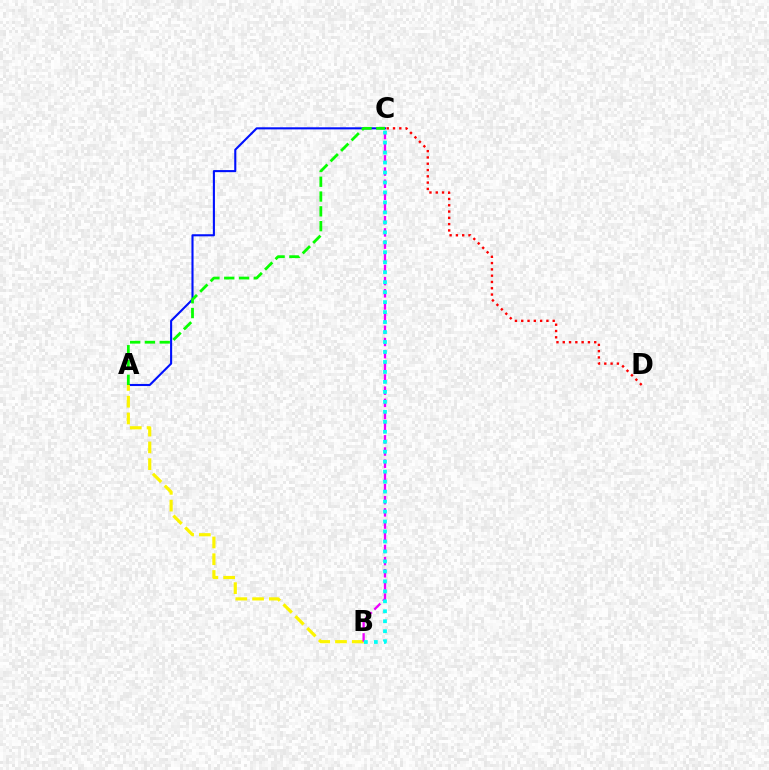{('A', 'C'): [{'color': '#0010ff', 'line_style': 'solid', 'thickness': 1.51}, {'color': '#08ff00', 'line_style': 'dashed', 'thickness': 2.01}], ('A', 'B'): [{'color': '#fcf500', 'line_style': 'dashed', 'thickness': 2.28}], ('B', 'C'): [{'color': '#ee00ff', 'line_style': 'dashed', 'thickness': 1.65}, {'color': '#00fff6', 'line_style': 'dotted', 'thickness': 2.71}], ('C', 'D'): [{'color': '#ff0000', 'line_style': 'dotted', 'thickness': 1.71}]}